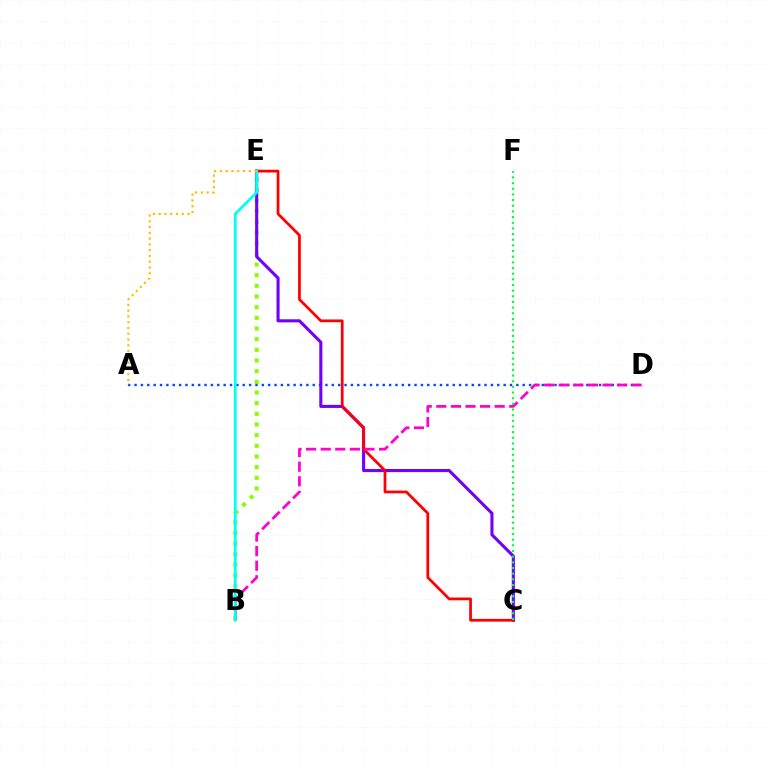{('B', 'E'): [{'color': '#84ff00', 'line_style': 'dotted', 'thickness': 2.9}, {'color': '#00fff6', 'line_style': 'solid', 'thickness': 1.97}], ('A', 'D'): [{'color': '#004bff', 'line_style': 'dotted', 'thickness': 1.73}], ('C', 'E'): [{'color': '#7200ff', 'line_style': 'solid', 'thickness': 2.22}, {'color': '#ff0000', 'line_style': 'solid', 'thickness': 1.97}], ('B', 'D'): [{'color': '#ff00cf', 'line_style': 'dashed', 'thickness': 1.98}], ('C', 'F'): [{'color': '#00ff39', 'line_style': 'dotted', 'thickness': 1.54}], ('A', 'E'): [{'color': '#ffbd00', 'line_style': 'dotted', 'thickness': 1.57}]}